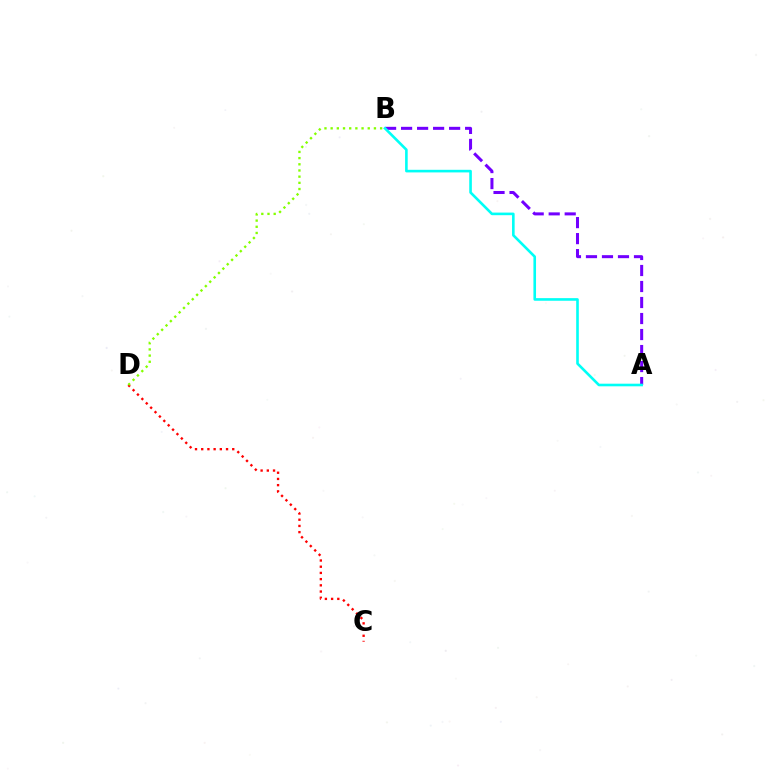{('C', 'D'): [{'color': '#ff0000', 'line_style': 'dotted', 'thickness': 1.69}], ('B', 'D'): [{'color': '#84ff00', 'line_style': 'dotted', 'thickness': 1.68}], ('A', 'B'): [{'color': '#7200ff', 'line_style': 'dashed', 'thickness': 2.17}, {'color': '#00fff6', 'line_style': 'solid', 'thickness': 1.88}]}